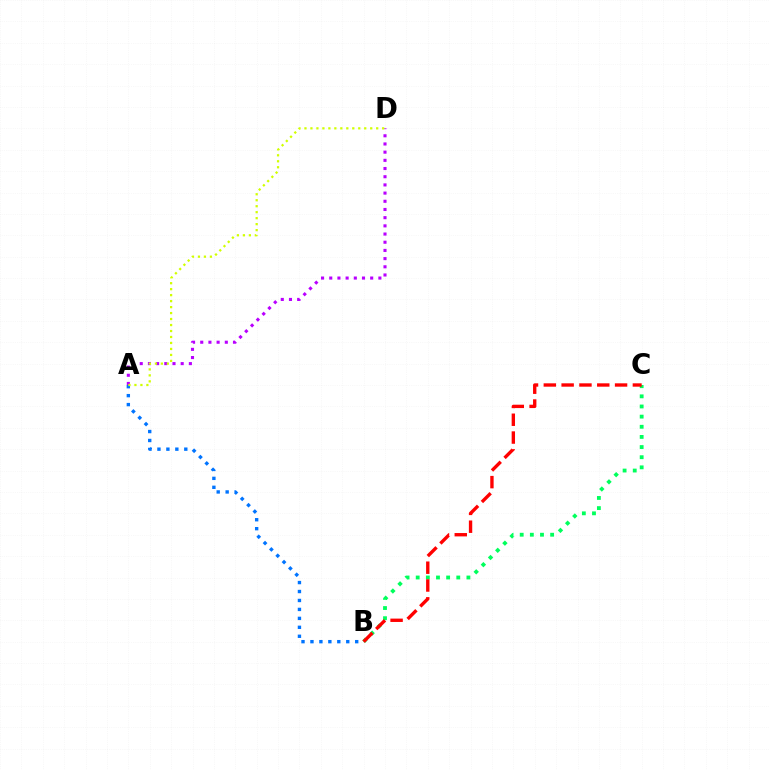{('B', 'C'): [{'color': '#00ff5c', 'line_style': 'dotted', 'thickness': 2.76}, {'color': '#ff0000', 'line_style': 'dashed', 'thickness': 2.42}], ('A', 'B'): [{'color': '#0074ff', 'line_style': 'dotted', 'thickness': 2.43}], ('A', 'D'): [{'color': '#b900ff', 'line_style': 'dotted', 'thickness': 2.22}, {'color': '#d1ff00', 'line_style': 'dotted', 'thickness': 1.62}]}